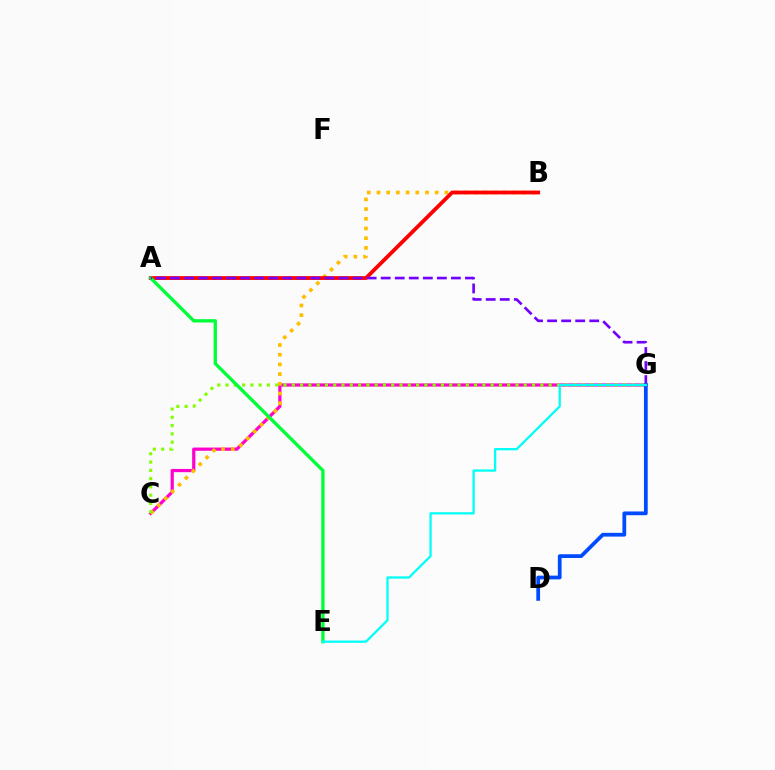{('C', 'G'): [{'color': '#ff00cf', 'line_style': 'solid', 'thickness': 2.31}, {'color': '#84ff00', 'line_style': 'dotted', 'thickness': 2.25}], ('B', 'C'): [{'color': '#ffbd00', 'line_style': 'dotted', 'thickness': 2.64}], ('A', 'B'): [{'color': '#ff0000', 'line_style': 'solid', 'thickness': 2.73}], ('A', 'E'): [{'color': '#00ff39', 'line_style': 'solid', 'thickness': 2.4}], ('A', 'G'): [{'color': '#7200ff', 'line_style': 'dashed', 'thickness': 1.91}], ('D', 'G'): [{'color': '#004bff', 'line_style': 'solid', 'thickness': 2.71}], ('E', 'G'): [{'color': '#00fff6', 'line_style': 'solid', 'thickness': 1.63}]}